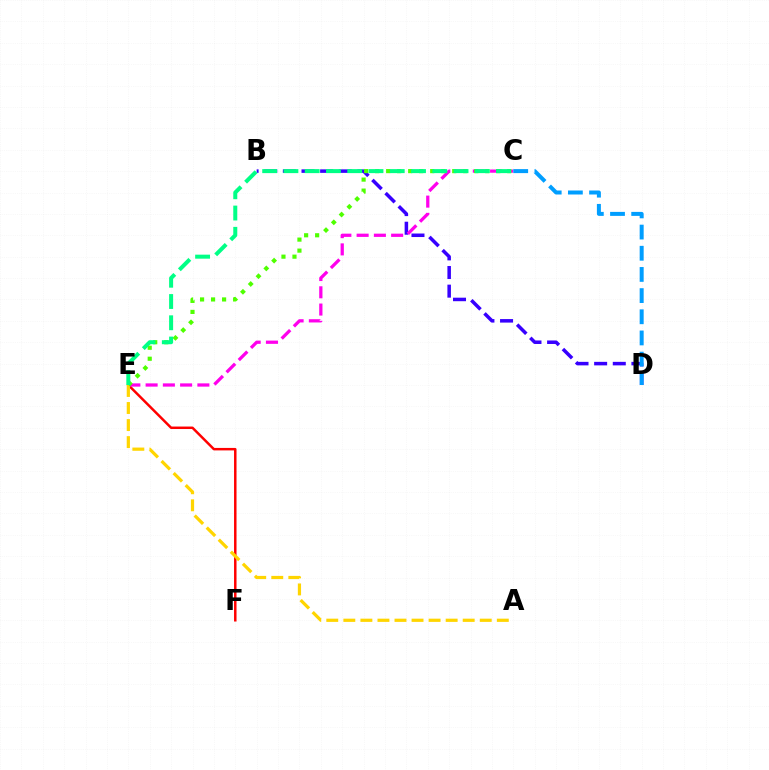{('E', 'F'): [{'color': '#ff0000', 'line_style': 'solid', 'thickness': 1.79}], ('B', 'D'): [{'color': '#3700ff', 'line_style': 'dashed', 'thickness': 2.53}], ('C', 'E'): [{'color': '#ff00ed', 'line_style': 'dashed', 'thickness': 2.34}, {'color': '#4fff00', 'line_style': 'dotted', 'thickness': 2.99}, {'color': '#00ff86', 'line_style': 'dashed', 'thickness': 2.89}], ('A', 'E'): [{'color': '#ffd500', 'line_style': 'dashed', 'thickness': 2.32}], ('C', 'D'): [{'color': '#009eff', 'line_style': 'dashed', 'thickness': 2.88}]}